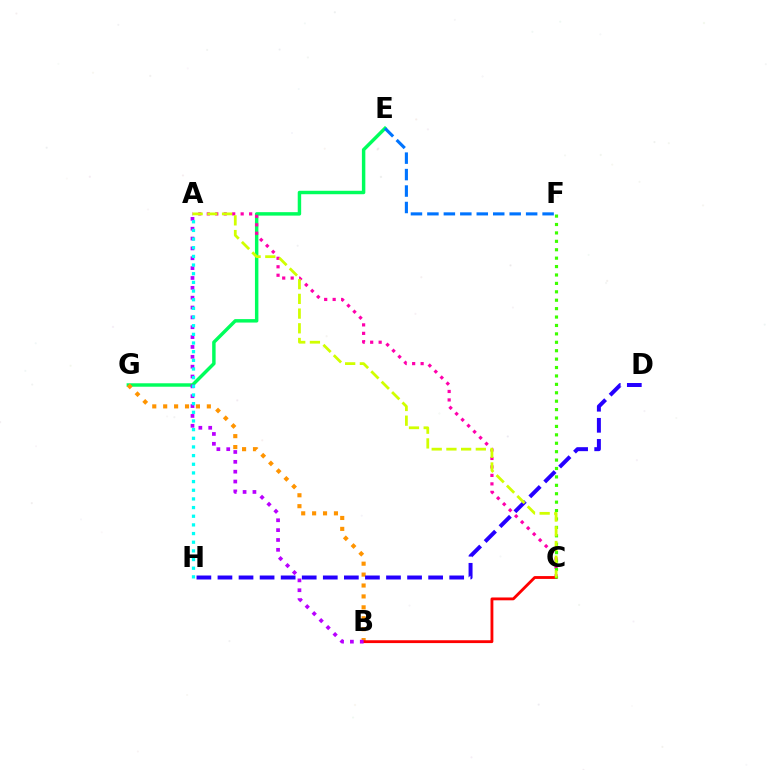{('E', 'G'): [{'color': '#00ff5c', 'line_style': 'solid', 'thickness': 2.48}], ('A', 'C'): [{'color': '#ff00ac', 'line_style': 'dotted', 'thickness': 2.3}, {'color': '#d1ff00', 'line_style': 'dashed', 'thickness': 2.0}], ('E', 'F'): [{'color': '#0074ff', 'line_style': 'dashed', 'thickness': 2.24}], ('B', 'G'): [{'color': '#ff9400', 'line_style': 'dotted', 'thickness': 2.97}], ('B', 'C'): [{'color': '#ff0000', 'line_style': 'solid', 'thickness': 2.04}], ('D', 'H'): [{'color': '#2500ff', 'line_style': 'dashed', 'thickness': 2.86}], ('C', 'F'): [{'color': '#3dff00', 'line_style': 'dotted', 'thickness': 2.29}], ('A', 'B'): [{'color': '#b900ff', 'line_style': 'dotted', 'thickness': 2.68}], ('A', 'H'): [{'color': '#00fff6', 'line_style': 'dotted', 'thickness': 2.35}]}